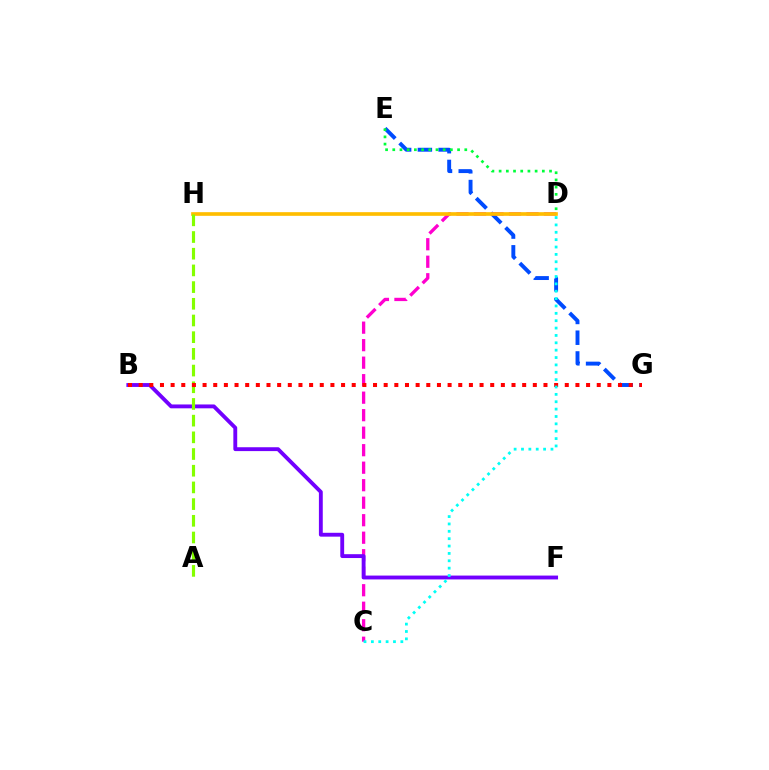{('E', 'G'): [{'color': '#004bff', 'line_style': 'dashed', 'thickness': 2.82}], ('C', 'D'): [{'color': '#ff00cf', 'line_style': 'dashed', 'thickness': 2.38}, {'color': '#00fff6', 'line_style': 'dotted', 'thickness': 2.0}], ('D', 'H'): [{'color': '#ffbd00', 'line_style': 'solid', 'thickness': 2.64}], ('B', 'F'): [{'color': '#7200ff', 'line_style': 'solid', 'thickness': 2.78}], ('A', 'H'): [{'color': '#84ff00', 'line_style': 'dashed', 'thickness': 2.27}], ('B', 'G'): [{'color': '#ff0000', 'line_style': 'dotted', 'thickness': 2.89}], ('D', 'E'): [{'color': '#00ff39', 'line_style': 'dotted', 'thickness': 1.96}]}